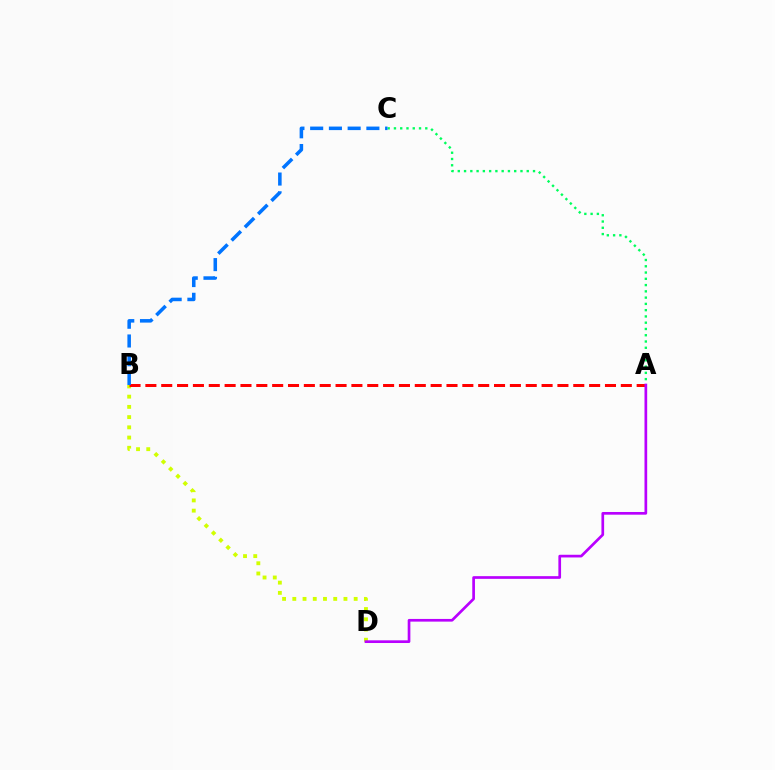{('A', 'C'): [{'color': '#00ff5c', 'line_style': 'dotted', 'thickness': 1.7}], ('B', 'D'): [{'color': '#d1ff00', 'line_style': 'dotted', 'thickness': 2.78}], ('A', 'B'): [{'color': '#ff0000', 'line_style': 'dashed', 'thickness': 2.15}], ('A', 'D'): [{'color': '#b900ff', 'line_style': 'solid', 'thickness': 1.94}], ('B', 'C'): [{'color': '#0074ff', 'line_style': 'dashed', 'thickness': 2.55}]}